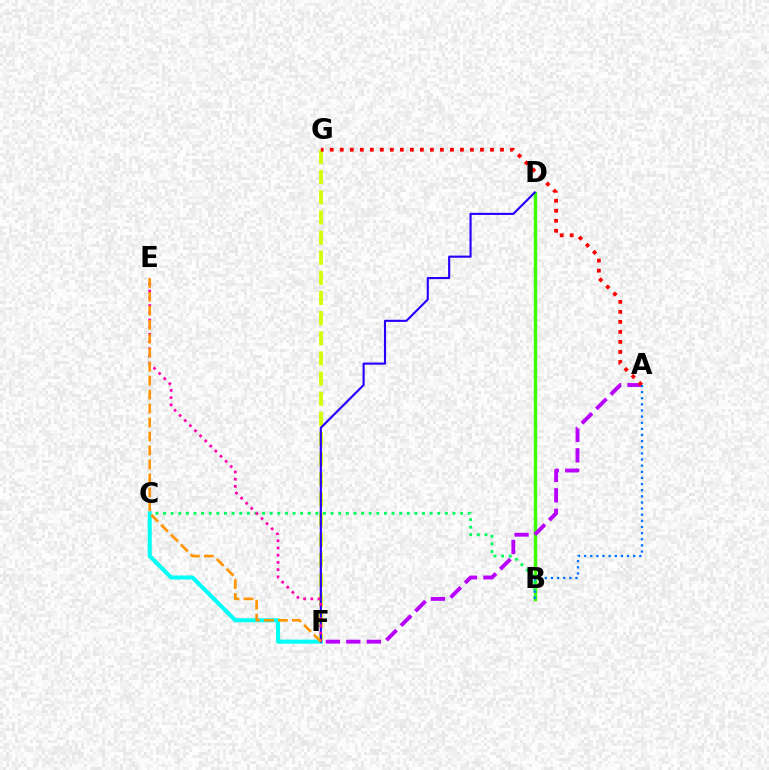{('B', 'D'): [{'color': '#3dff00', 'line_style': 'solid', 'thickness': 2.45}], ('B', 'C'): [{'color': '#00ff5c', 'line_style': 'dotted', 'thickness': 2.07}], ('A', 'F'): [{'color': '#b900ff', 'line_style': 'dashed', 'thickness': 2.78}], ('F', 'G'): [{'color': '#d1ff00', 'line_style': 'dashed', 'thickness': 2.74}], ('A', 'G'): [{'color': '#ff0000', 'line_style': 'dotted', 'thickness': 2.72}], ('C', 'F'): [{'color': '#00fff6', 'line_style': 'solid', 'thickness': 2.91}], ('D', 'F'): [{'color': '#2500ff', 'line_style': 'solid', 'thickness': 1.54}], ('A', 'B'): [{'color': '#0074ff', 'line_style': 'dotted', 'thickness': 1.67}], ('E', 'F'): [{'color': '#ff00ac', 'line_style': 'dotted', 'thickness': 1.96}, {'color': '#ff9400', 'line_style': 'dashed', 'thickness': 1.9}]}